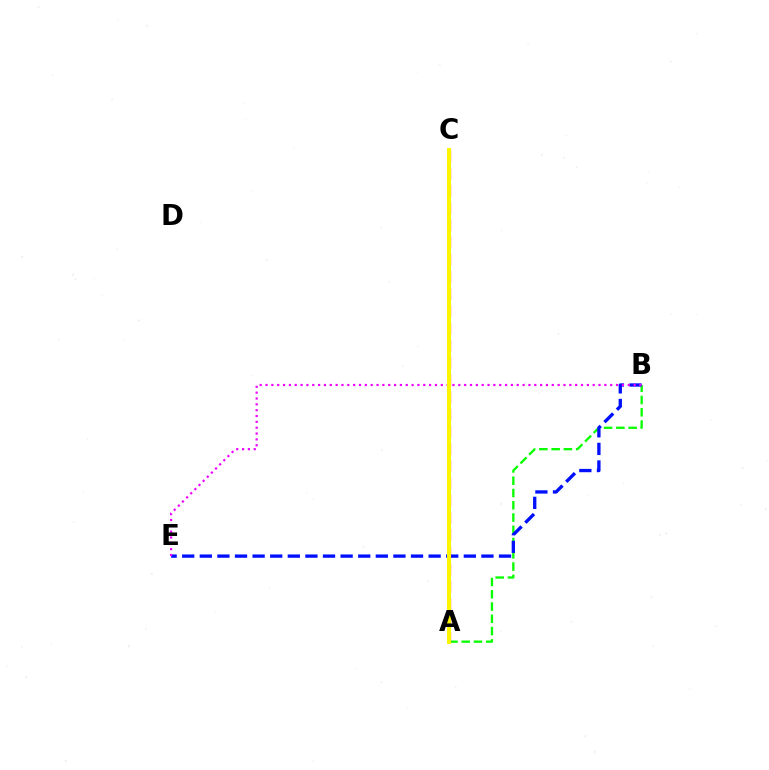{('A', 'B'): [{'color': '#08ff00', 'line_style': 'dashed', 'thickness': 1.67}], ('B', 'E'): [{'color': '#0010ff', 'line_style': 'dashed', 'thickness': 2.39}, {'color': '#ee00ff', 'line_style': 'dotted', 'thickness': 1.59}], ('A', 'C'): [{'color': '#00fff6', 'line_style': 'dotted', 'thickness': 1.91}, {'color': '#ff0000', 'line_style': 'dashed', 'thickness': 2.34}, {'color': '#fcf500', 'line_style': 'solid', 'thickness': 2.89}]}